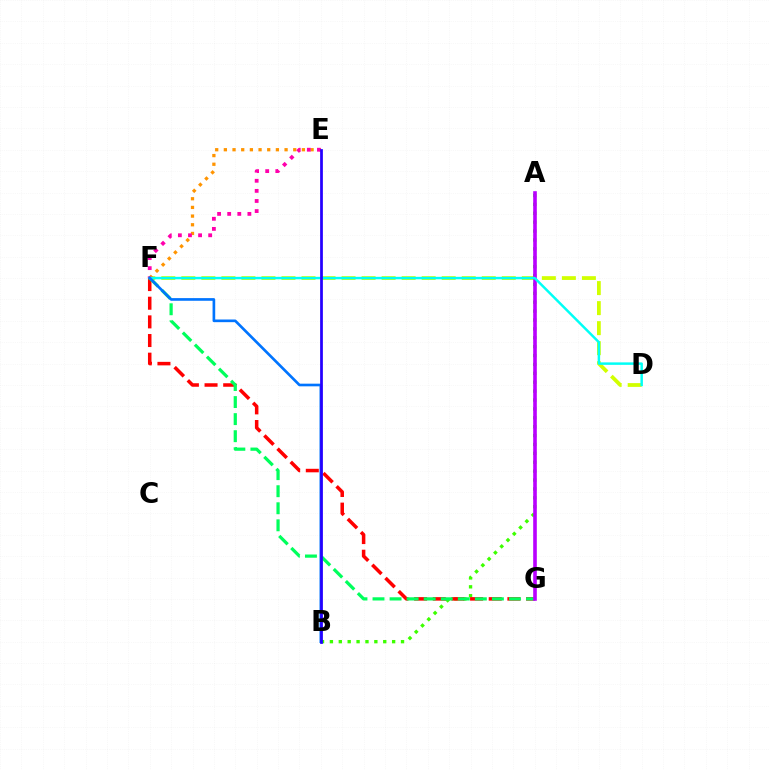{('D', 'F'): [{'color': '#d1ff00', 'line_style': 'dashed', 'thickness': 2.72}, {'color': '#00fff6', 'line_style': 'solid', 'thickness': 1.78}], ('E', 'F'): [{'color': '#ff9400', 'line_style': 'dotted', 'thickness': 2.36}, {'color': '#ff00ac', 'line_style': 'dotted', 'thickness': 2.74}], ('A', 'B'): [{'color': '#3dff00', 'line_style': 'dotted', 'thickness': 2.42}], ('F', 'G'): [{'color': '#ff0000', 'line_style': 'dashed', 'thickness': 2.53}, {'color': '#00ff5c', 'line_style': 'dashed', 'thickness': 2.32}], ('A', 'G'): [{'color': '#b900ff', 'line_style': 'solid', 'thickness': 2.6}], ('B', 'F'): [{'color': '#0074ff', 'line_style': 'solid', 'thickness': 1.92}], ('B', 'E'): [{'color': '#2500ff', 'line_style': 'solid', 'thickness': 1.98}]}